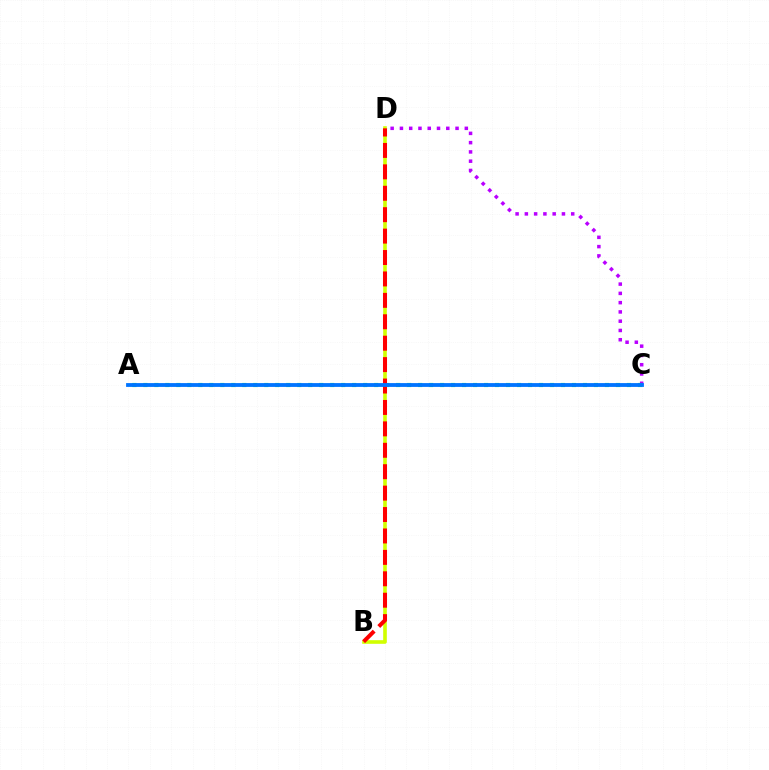{('C', 'D'): [{'color': '#b900ff', 'line_style': 'dotted', 'thickness': 2.52}], ('B', 'D'): [{'color': '#d1ff00', 'line_style': 'solid', 'thickness': 2.61}, {'color': '#ff0000', 'line_style': 'dashed', 'thickness': 2.91}], ('A', 'C'): [{'color': '#00ff5c', 'line_style': 'dotted', 'thickness': 2.99}, {'color': '#0074ff', 'line_style': 'solid', 'thickness': 2.75}]}